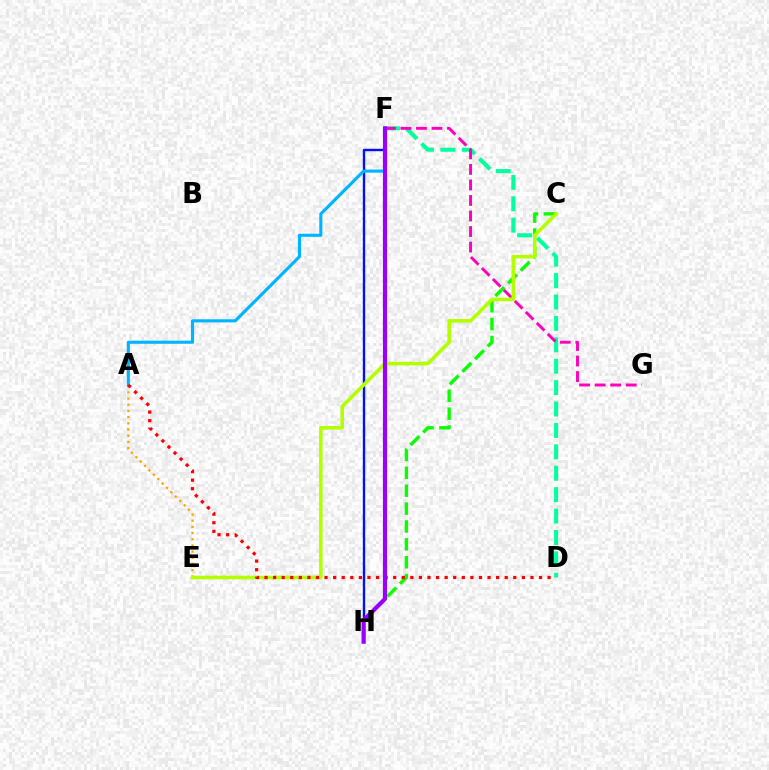{('F', 'H'): [{'color': '#0010ff', 'line_style': 'solid', 'thickness': 1.71}, {'color': '#9b00ff', 'line_style': 'solid', 'thickness': 3.0}], ('C', 'H'): [{'color': '#08ff00', 'line_style': 'dashed', 'thickness': 2.43}], ('D', 'F'): [{'color': '#00ff9d', 'line_style': 'dashed', 'thickness': 2.91}], ('F', 'G'): [{'color': '#ff00bd', 'line_style': 'dashed', 'thickness': 2.11}], ('A', 'E'): [{'color': '#ffa500', 'line_style': 'dotted', 'thickness': 1.68}], ('C', 'E'): [{'color': '#b3ff00', 'line_style': 'solid', 'thickness': 2.56}], ('A', 'F'): [{'color': '#00b5ff', 'line_style': 'solid', 'thickness': 2.25}], ('A', 'D'): [{'color': '#ff0000', 'line_style': 'dotted', 'thickness': 2.33}]}